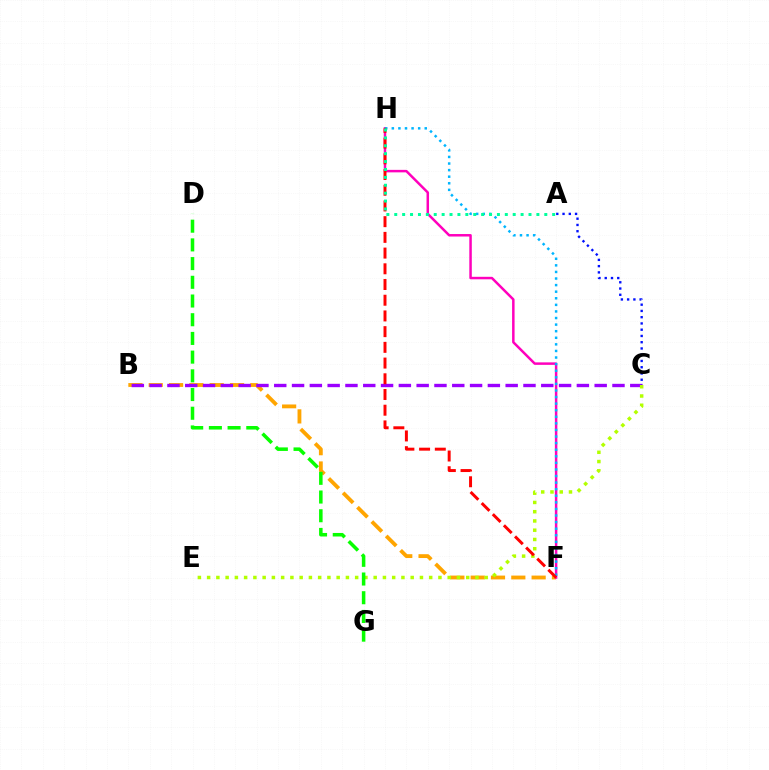{('B', 'F'): [{'color': '#ffa500', 'line_style': 'dashed', 'thickness': 2.76}], ('F', 'H'): [{'color': '#ff00bd', 'line_style': 'solid', 'thickness': 1.79}, {'color': '#00b5ff', 'line_style': 'dotted', 'thickness': 1.79}, {'color': '#ff0000', 'line_style': 'dashed', 'thickness': 2.13}], ('B', 'C'): [{'color': '#9b00ff', 'line_style': 'dashed', 'thickness': 2.42}], ('C', 'E'): [{'color': '#b3ff00', 'line_style': 'dotted', 'thickness': 2.51}], ('D', 'G'): [{'color': '#08ff00', 'line_style': 'dashed', 'thickness': 2.54}], ('A', 'H'): [{'color': '#00ff9d', 'line_style': 'dotted', 'thickness': 2.15}], ('A', 'C'): [{'color': '#0010ff', 'line_style': 'dotted', 'thickness': 1.7}]}